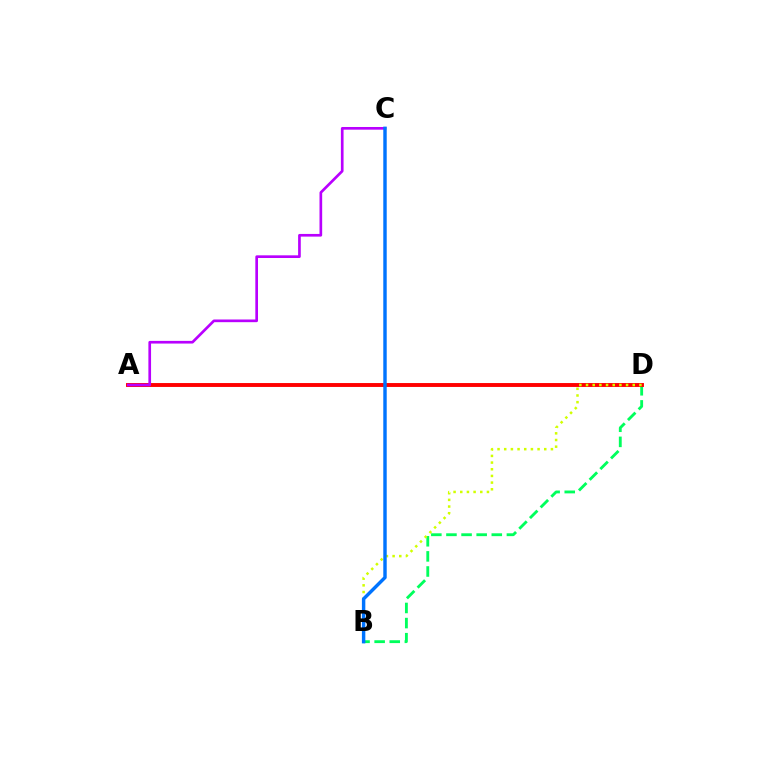{('B', 'D'): [{'color': '#00ff5c', 'line_style': 'dashed', 'thickness': 2.05}, {'color': '#d1ff00', 'line_style': 'dotted', 'thickness': 1.81}], ('A', 'D'): [{'color': '#ff0000', 'line_style': 'solid', 'thickness': 2.81}], ('A', 'C'): [{'color': '#b900ff', 'line_style': 'solid', 'thickness': 1.93}], ('B', 'C'): [{'color': '#0074ff', 'line_style': 'solid', 'thickness': 2.47}]}